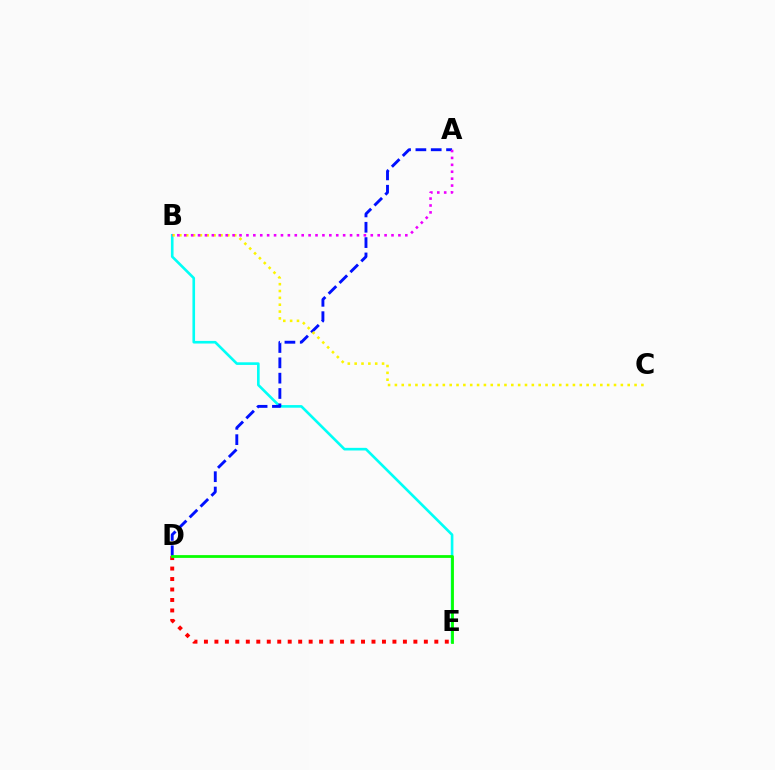{('B', 'E'): [{'color': '#00fff6', 'line_style': 'solid', 'thickness': 1.89}], ('A', 'D'): [{'color': '#0010ff', 'line_style': 'dashed', 'thickness': 2.08}], ('D', 'E'): [{'color': '#ff0000', 'line_style': 'dotted', 'thickness': 2.85}, {'color': '#08ff00', 'line_style': 'solid', 'thickness': 2.0}], ('B', 'C'): [{'color': '#fcf500', 'line_style': 'dotted', 'thickness': 1.86}], ('A', 'B'): [{'color': '#ee00ff', 'line_style': 'dotted', 'thickness': 1.88}]}